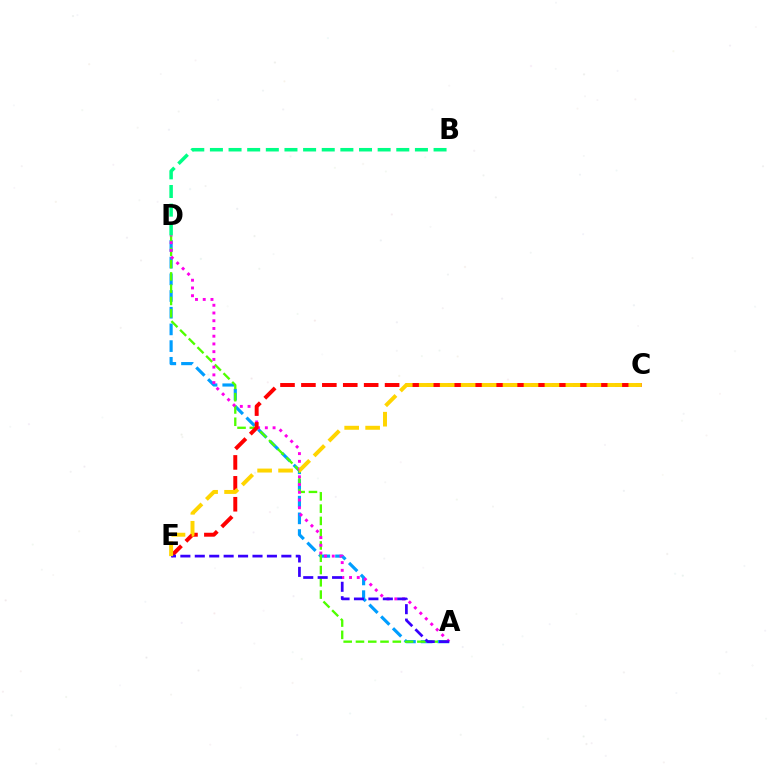{('A', 'D'): [{'color': '#009eff', 'line_style': 'dashed', 'thickness': 2.27}, {'color': '#4fff00', 'line_style': 'dashed', 'thickness': 1.67}, {'color': '#ff00ed', 'line_style': 'dotted', 'thickness': 2.1}], ('C', 'E'): [{'color': '#ff0000', 'line_style': 'dashed', 'thickness': 2.84}, {'color': '#ffd500', 'line_style': 'dashed', 'thickness': 2.85}], ('A', 'E'): [{'color': '#3700ff', 'line_style': 'dashed', 'thickness': 1.96}], ('B', 'D'): [{'color': '#00ff86', 'line_style': 'dashed', 'thickness': 2.53}]}